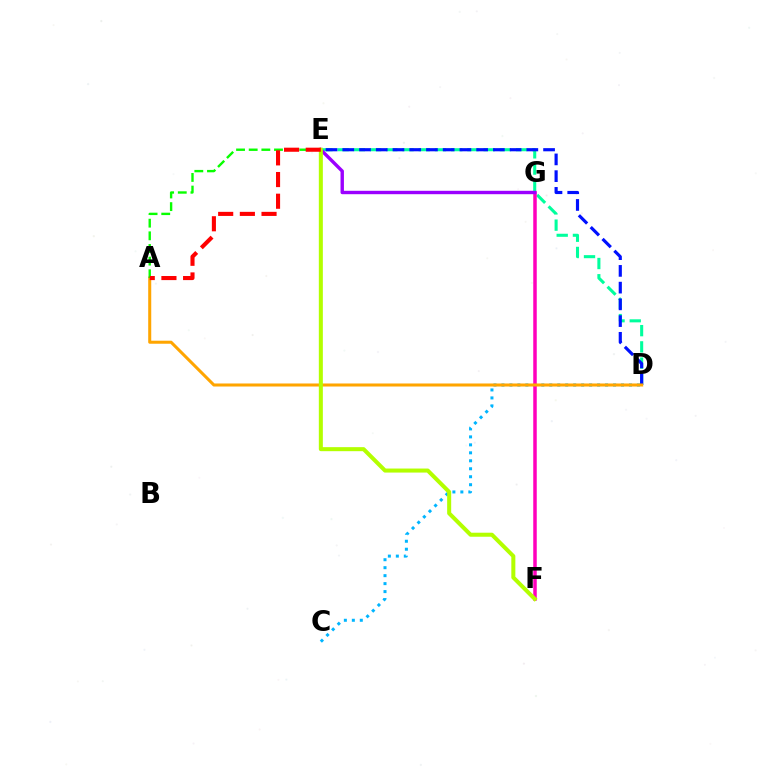{('C', 'D'): [{'color': '#00b5ff', 'line_style': 'dotted', 'thickness': 2.17}], ('D', 'E'): [{'color': '#00ff9d', 'line_style': 'dashed', 'thickness': 2.2}, {'color': '#0010ff', 'line_style': 'dashed', 'thickness': 2.27}], ('F', 'G'): [{'color': '#ff00bd', 'line_style': 'solid', 'thickness': 2.52}], ('A', 'D'): [{'color': '#ffa500', 'line_style': 'solid', 'thickness': 2.19}], ('A', 'E'): [{'color': '#08ff00', 'line_style': 'dashed', 'thickness': 1.72}, {'color': '#ff0000', 'line_style': 'dashed', 'thickness': 2.95}], ('E', 'G'): [{'color': '#9b00ff', 'line_style': 'solid', 'thickness': 2.45}], ('E', 'F'): [{'color': '#b3ff00', 'line_style': 'solid', 'thickness': 2.9}]}